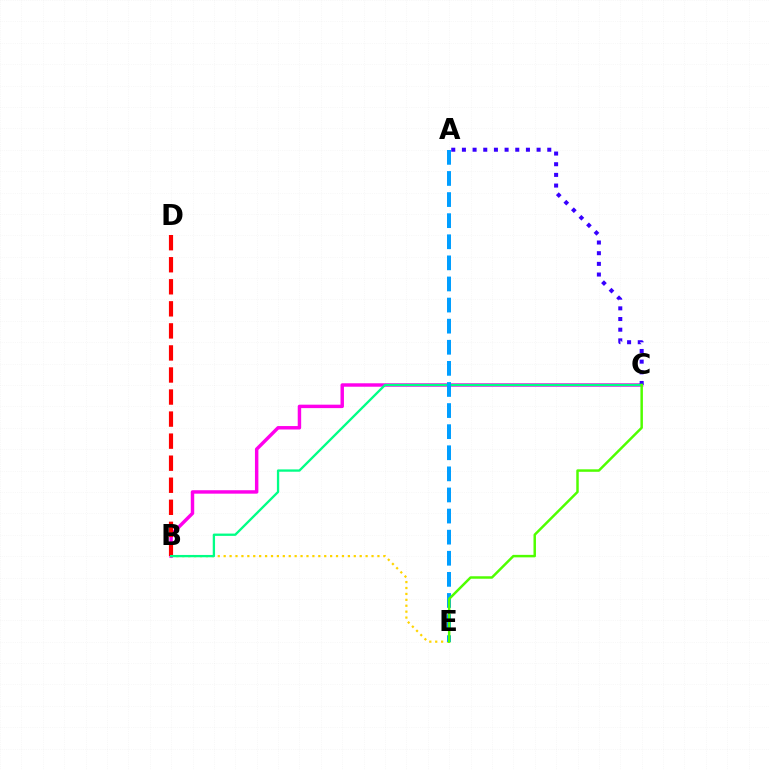{('B', 'E'): [{'color': '#ffd500', 'line_style': 'dotted', 'thickness': 1.61}], ('B', 'C'): [{'color': '#ff00ed', 'line_style': 'solid', 'thickness': 2.48}, {'color': '#00ff86', 'line_style': 'solid', 'thickness': 1.66}], ('B', 'D'): [{'color': '#ff0000', 'line_style': 'dashed', 'thickness': 3.0}], ('A', 'C'): [{'color': '#3700ff', 'line_style': 'dotted', 'thickness': 2.9}], ('A', 'E'): [{'color': '#009eff', 'line_style': 'dashed', 'thickness': 2.87}], ('C', 'E'): [{'color': '#4fff00', 'line_style': 'solid', 'thickness': 1.78}]}